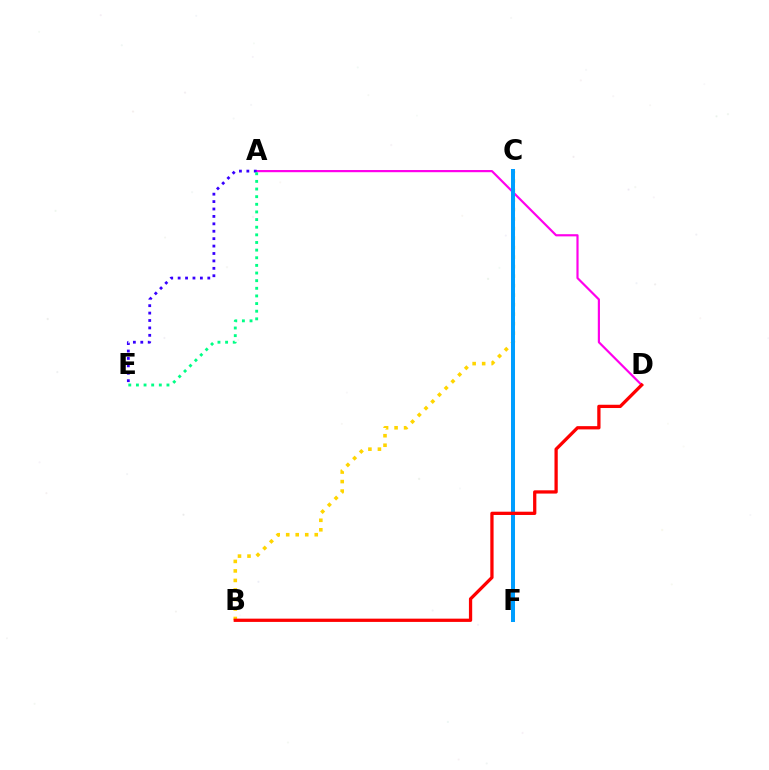{('C', 'F'): [{'color': '#4fff00', 'line_style': 'dashed', 'thickness': 1.98}, {'color': '#009eff', 'line_style': 'solid', 'thickness': 2.88}], ('A', 'D'): [{'color': '#ff00ed', 'line_style': 'solid', 'thickness': 1.57}], ('A', 'E'): [{'color': '#3700ff', 'line_style': 'dotted', 'thickness': 2.01}, {'color': '#00ff86', 'line_style': 'dotted', 'thickness': 2.07}], ('B', 'C'): [{'color': '#ffd500', 'line_style': 'dotted', 'thickness': 2.58}], ('B', 'D'): [{'color': '#ff0000', 'line_style': 'solid', 'thickness': 2.35}]}